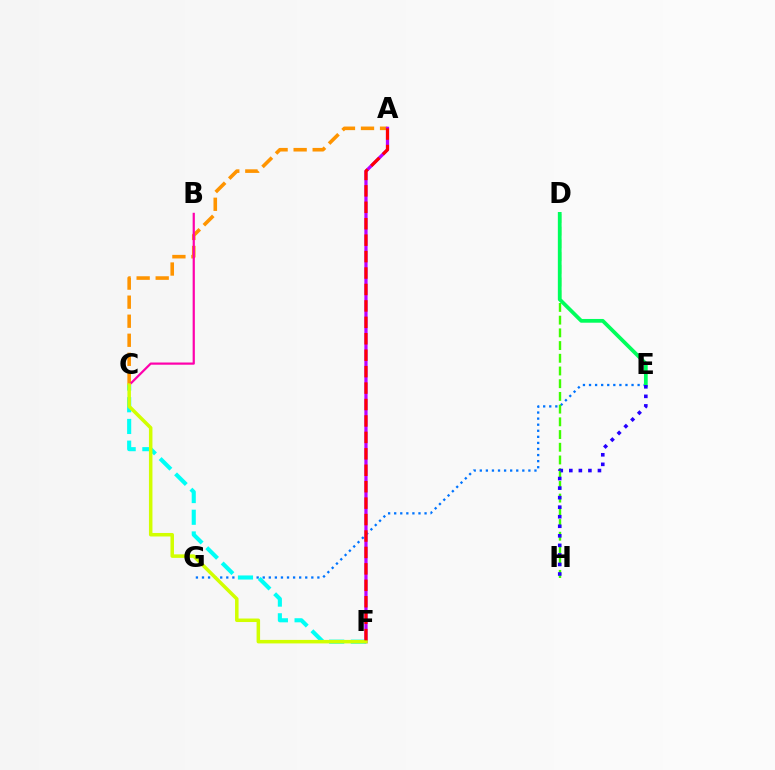{('A', 'C'): [{'color': '#ff9400', 'line_style': 'dashed', 'thickness': 2.59}], ('E', 'G'): [{'color': '#0074ff', 'line_style': 'dotted', 'thickness': 1.65}], ('B', 'C'): [{'color': '#ff00ac', 'line_style': 'solid', 'thickness': 1.59}], ('A', 'F'): [{'color': '#b900ff', 'line_style': 'solid', 'thickness': 2.33}, {'color': '#ff0000', 'line_style': 'dashed', 'thickness': 2.23}], ('D', 'H'): [{'color': '#3dff00', 'line_style': 'dashed', 'thickness': 1.73}], ('D', 'E'): [{'color': '#00ff5c', 'line_style': 'solid', 'thickness': 2.7}], ('E', 'H'): [{'color': '#2500ff', 'line_style': 'dotted', 'thickness': 2.59}], ('C', 'F'): [{'color': '#00fff6', 'line_style': 'dashed', 'thickness': 2.95}, {'color': '#d1ff00', 'line_style': 'solid', 'thickness': 2.53}]}